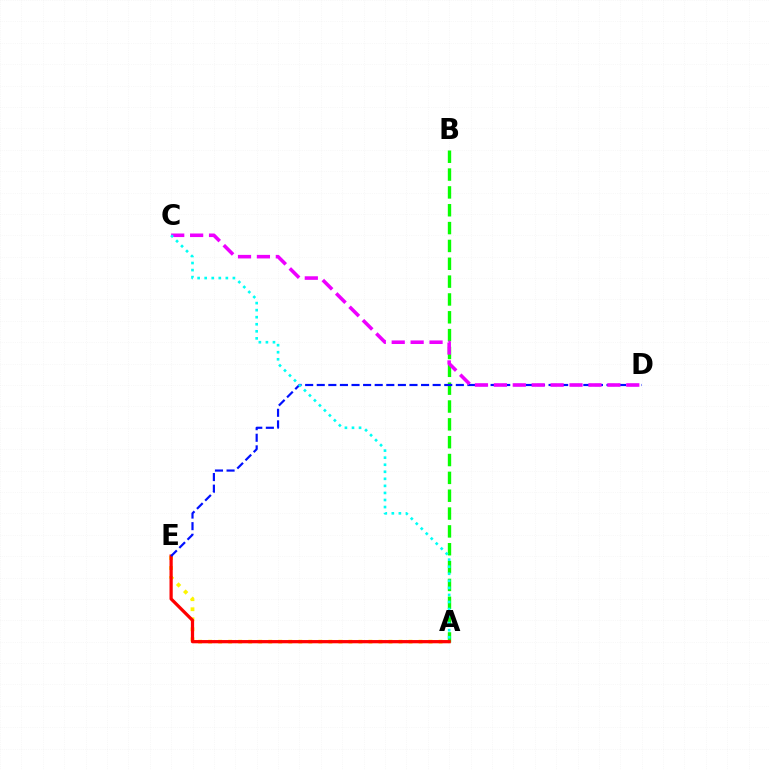{('A', 'B'): [{'color': '#08ff00', 'line_style': 'dashed', 'thickness': 2.42}], ('A', 'E'): [{'color': '#fcf500', 'line_style': 'dotted', 'thickness': 2.72}, {'color': '#ff0000', 'line_style': 'solid', 'thickness': 2.33}], ('D', 'E'): [{'color': '#0010ff', 'line_style': 'dashed', 'thickness': 1.57}], ('C', 'D'): [{'color': '#ee00ff', 'line_style': 'dashed', 'thickness': 2.57}], ('A', 'C'): [{'color': '#00fff6', 'line_style': 'dotted', 'thickness': 1.92}]}